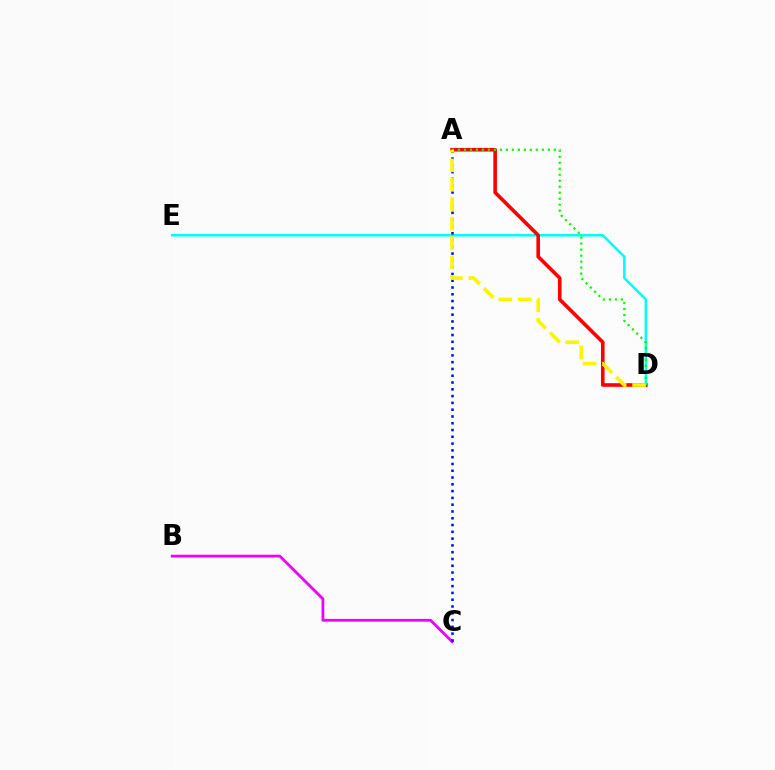{('B', 'C'): [{'color': '#ee00ff', 'line_style': 'solid', 'thickness': 2.0}], ('D', 'E'): [{'color': '#00fff6', 'line_style': 'solid', 'thickness': 1.8}], ('A', 'D'): [{'color': '#ff0000', 'line_style': 'solid', 'thickness': 2.6}, {'color': '#08ff00', 'line_style': 'dotted', 'thickness': 1.63}, {'color': '#fcf500', 'line_style': 'dashed', 'thickness': 2.64}], ('A', 'C'): [{'color': '#0010ff', 'line_style': 'dotted', 'thickness': 1.84}]}